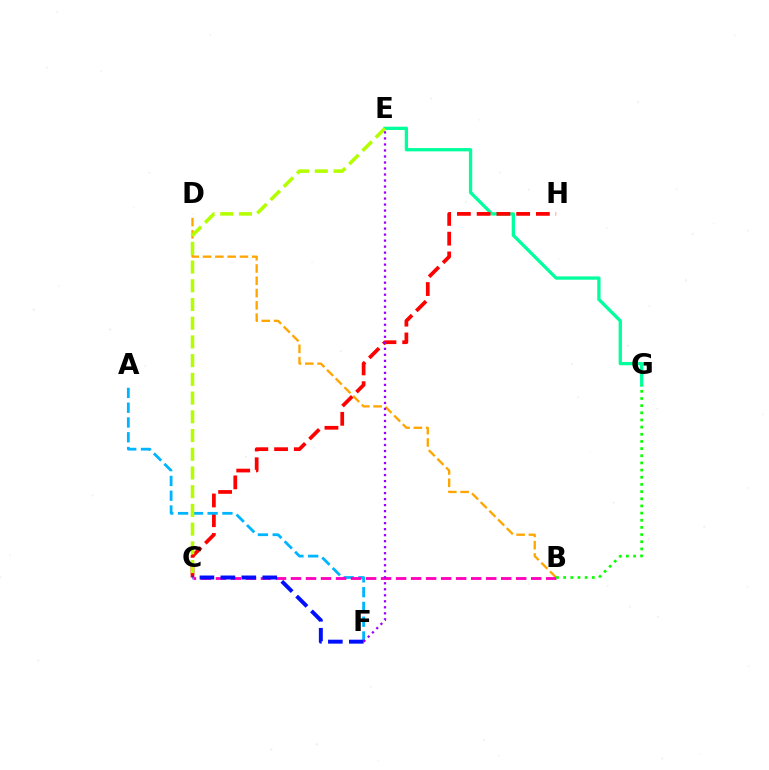{('E', 'G'): [{'color': '#00ff9d', 'line_style': 'solid', 'thickness': 2.37}], ('C', 'H'): [{'color': '#ff0000', 'line_style': 'dashed', 'thickness': 2.68}], ('B', 'D'): [{'color': '#ffa500', 'line_style': 'dashed', 'thickness': 1.67}], ('A', 'F'): [{'color': '#00b5ff', 'line_style': 'dashed', 'thickness': 2.01}], ('C', 'E'): [{'color': '#b3ff00', 'line_style': 'dashed', 'thickness': 2.54}], ('B', 'C'): [{'color': '#ff00bd', 'line_style': 'dashed', 'thickness': 2.04}], ('C', 'F'): [{'color': '#0010ff', 'line_style': 'dashed', 'thickness': 2.85}], ('B', 'G'): [{'color': '#08ff00', 'line_style': 'dotted', 'thickness': 1.95}], ('E', 'F'): [{'color': '#9b00ff', 'line_style': 'dotted', 'thickness': 1.63}]}